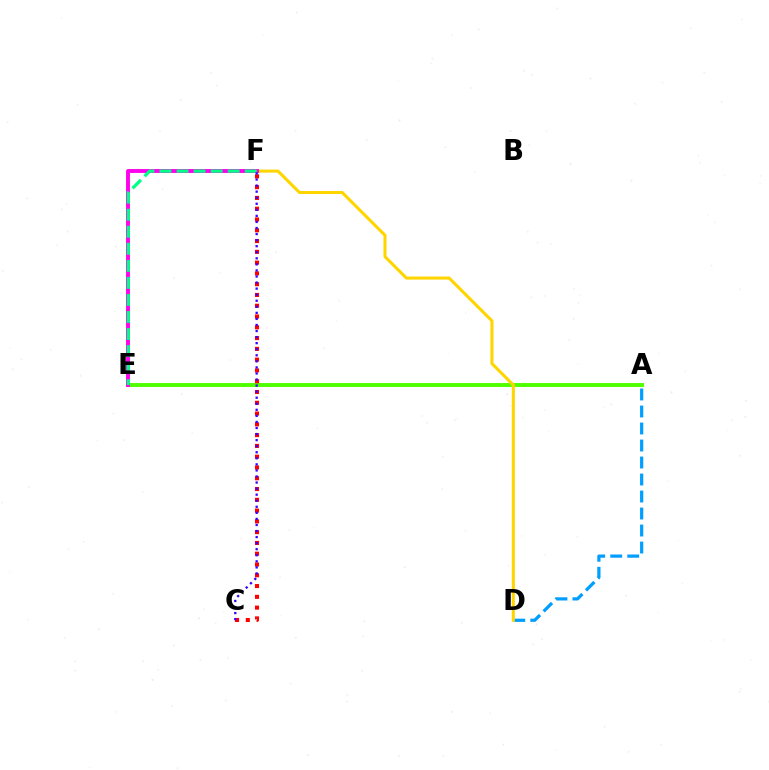{('A', 'D'): [{'color': '#009eff', 'line_style': 'dashed', 'thickness': 2.31}], ('A', 'E'): [{'color': '#4fff00', 'line_style': 'solid', 'thickness': 2.82}], ('D', 'F'): [{'color': '#ffd500', 'line_style': 'solid', 'thickness': 2.21}], ('E', 'F'): [{'color': '#ff00ed', 'line_style': 'solid', 'thickness': 2.8}, {'color': '#00ff86', 'line_style': 'dashed', 'thickness': 2.32}], ('C', 'F'): [{'color': '#ff0000', 'line_style': 'dotted', 'thickness': 2.93}, {'color': '#3700ff', 'line_style': 'dotted', 'thickness': 1.65}]}